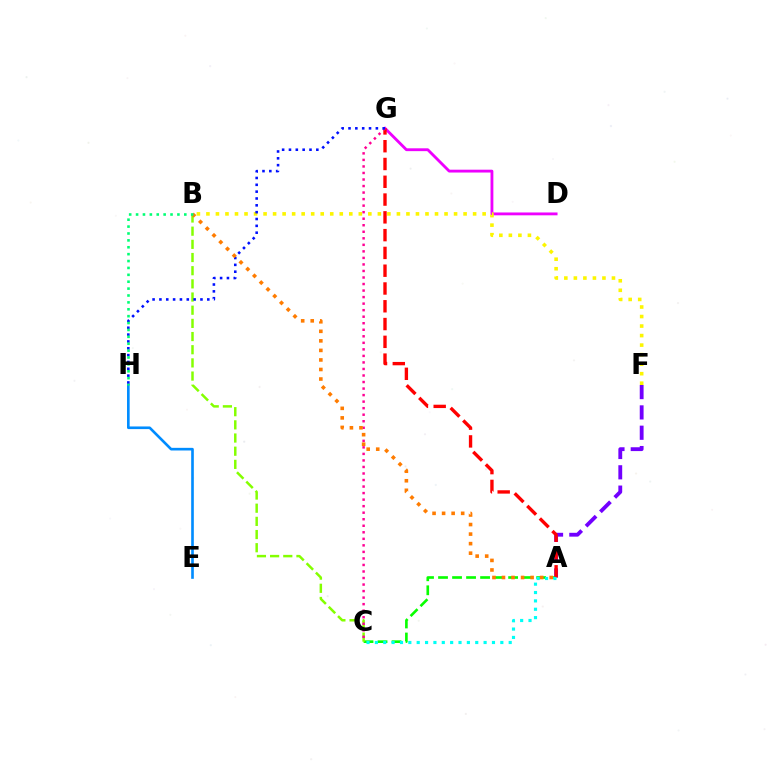{('A', 'F'): [{'color': '#7200ff', 'line_style': 'dashed', 'thickness': 2.76}], ('A', 'C'): [{'color': '#08ff00', 'line_style': 'dashed', 'thickness': 1.9}, {'color': '#00fff6', 'line_style': 'dotted', 'thickness': 2.27}], ('E', 'H'): [{'color': '#008cff', 'line_style': 'solid', 'thickness': 1.9}], ('D', 'G'): [{'color': '#ee00ff', 'line_style': 'solid', 'thickness': 2.04}], ('B', 'C'): [{'color': '#84ff00', 'line_style': 'dashed', 'thickness': 1.79}], ('A', 'G'): [{'color': '#ff0000', 'line_style': 'dashed', 'thickness': 2.42}], ('B', 'F'): [{'color': '#fcf500', 'line_style': 'dotted', 'thickness': 2.59}], ('C', 'G'): [{'color': '#ff0094', 'line_style': 'dotted', 'thickness': 1.78}], ('G', 'H'): [{'color': '#0010ff', 'line_style': 'dotted', 'thickness': 1.86}], ('A', 'B'): [{'color': '#ff7c00', 'line_style': 'dotted', 'thickness': 2.59}], ('B', 'H'): [{'color': '#00ff74', 'line_style': 'dotted', 'thickness': 1.87}]}